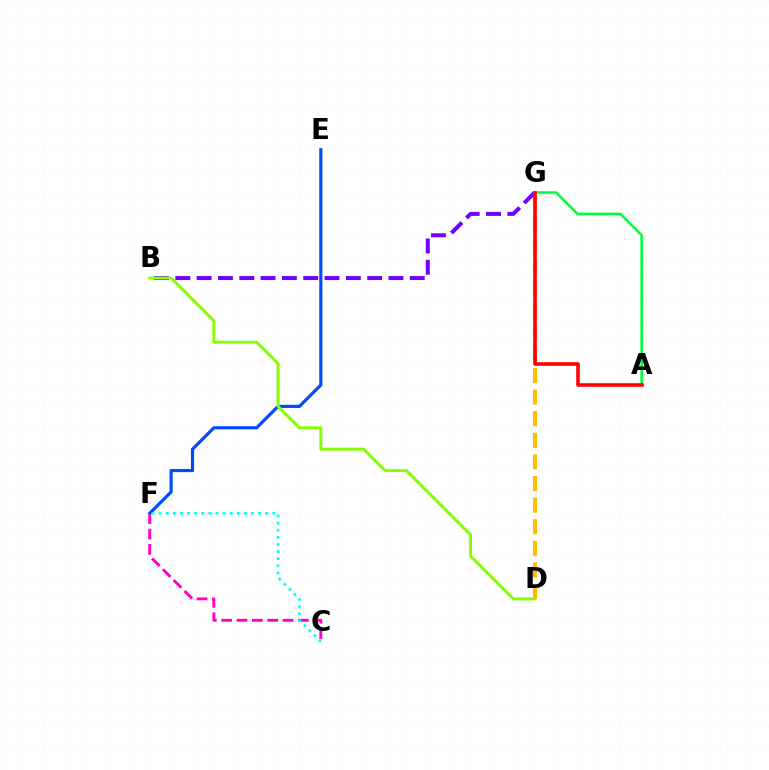{('B', 'G'): [{'color': '#7200ff', 'line_style': 'dashed', 'thickness': 2.9}], ('E', 'F'): [{'color': '#004bff', 'line_style': 'solid', 'thickness': 2.28}], ('A', 'G'): [{'color': '#00ff39', 'line_style': 'solid', 'thickness': 1.83}, {'color': '#ff0000', 'line_style': 'solid', 'thickness': 2.58}], ('C', 'F'): [{'color': '#ff00cf', 'line_style': 'dashed', 'thickness': 2.08}, {'color': '#00fff6', 'line_style': 'dotted', 'thickness': 1.93}], ('B', 'D'): [{'color': '#84ff00', 'line_style': 'solid', 'thickness': 2.11}], ('D', 'G'): [{'color': '#ffbd00', 'line_style': 'dashed', 'thickness': 2.93}]}